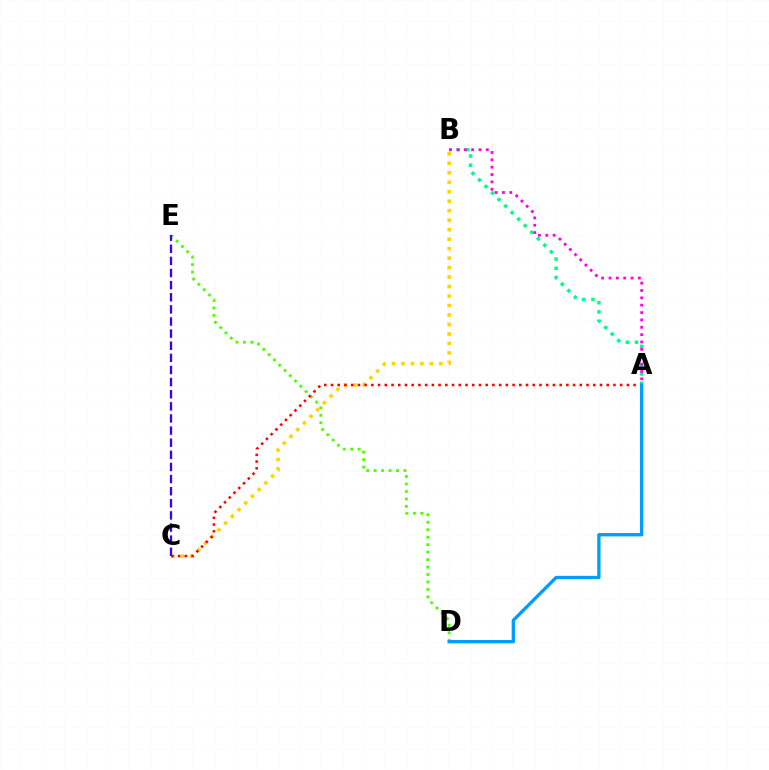{('D', 'E'): [{'color': '#4fff00', 'line_style': 'dotted', 'thickness': 2.03}], ('B', 'C'): [{'color': '#ffd500', 'line_style': 'dotted', 'thickness': 2.58}], ('A', 'C'): [{'color': '#ff0000', 'line_style': 'dotted', 'thickness': 1.83}], ('C', 'E'): [{'color': '#3700ff', 'line_style': 'dashed', 'thickness': 1.65}], ('A', 'B'): [{'color': '#00ff86', 'line_style': 'dotted', 'thickness': 2.51}, {'color': '#ff00ed', 'line_style': 'dotted', 'thickness': 2.0}], ('A', 'D'): [{'color': '#009eff', 'line_style': 'solid', 'thickness': 2.39}]}